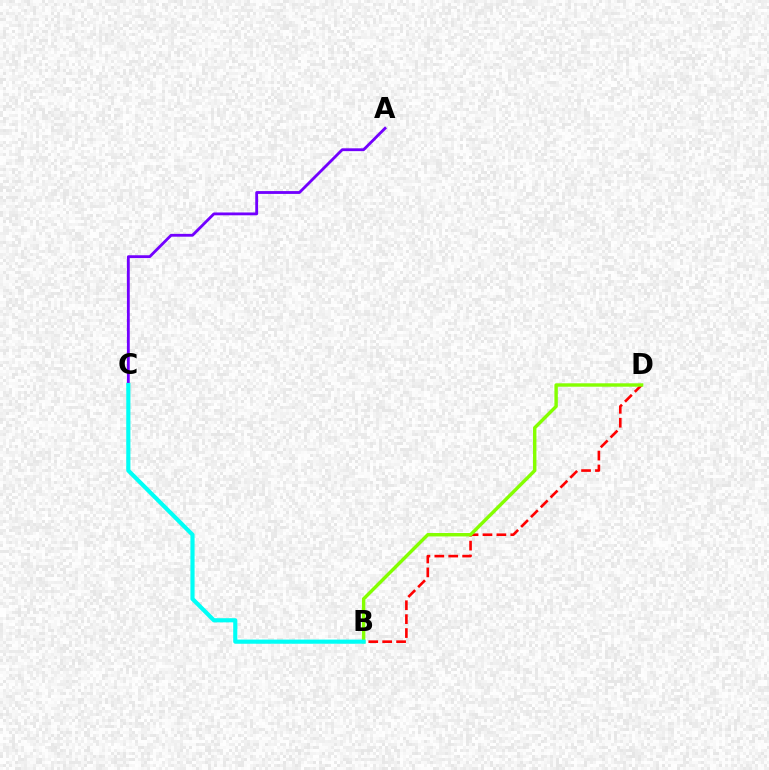{('A', 'C'): [{'color': '#7200ff', 'line_style': 'solid', 'thickness': 2.03}], ('B', 'D'): [{'color': '#ff0000', 'line_style': 'dashed', 'thickness': 1.89}, {'color': '#84ff00', 'line_style': 'solid', 'thickness': 2.46}], ('B', 'C'): [{'color': '#00fff6', 'line_style': 'solid', 'thickness': 2.99}]}